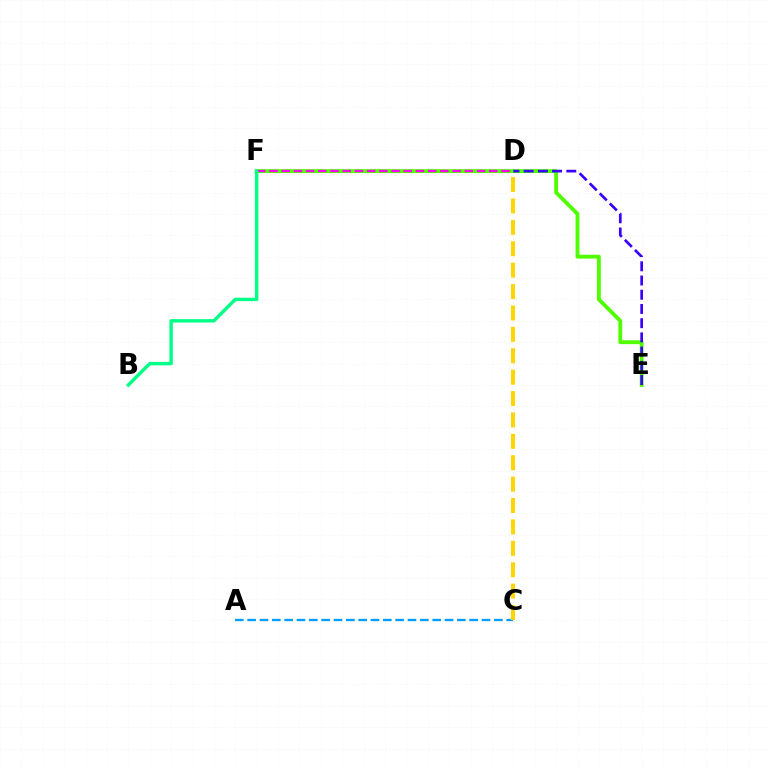{('A', 'C'): [{'color': '#009eff', 'line_style': 'dashed', 'thickness': 1.68}], ('D', 'F'): [{'color': '#ff0000', 'line_style': 'solid', 'thickness': 2.17}, {'color': '#ff00ed', 'line_style': 'dashed', 'thickness': 1.66}], ('E', 'F'): [{'color': '#4fff00', 'line_style': 'solid', 'thickness': 2.76}], ('C', 'D'): [{'color': '#ffd500', 'line_style': 'dashed', 'thickness': 2.91}], ('D', 'E'): [{'color': '#3700ff', 'line_style': 'dashed', 'thickness': 1.93}], ('B', 'F'): [{'color': '#00ff86', 'line_style': 'solid', 'thickness': 2.46}]}